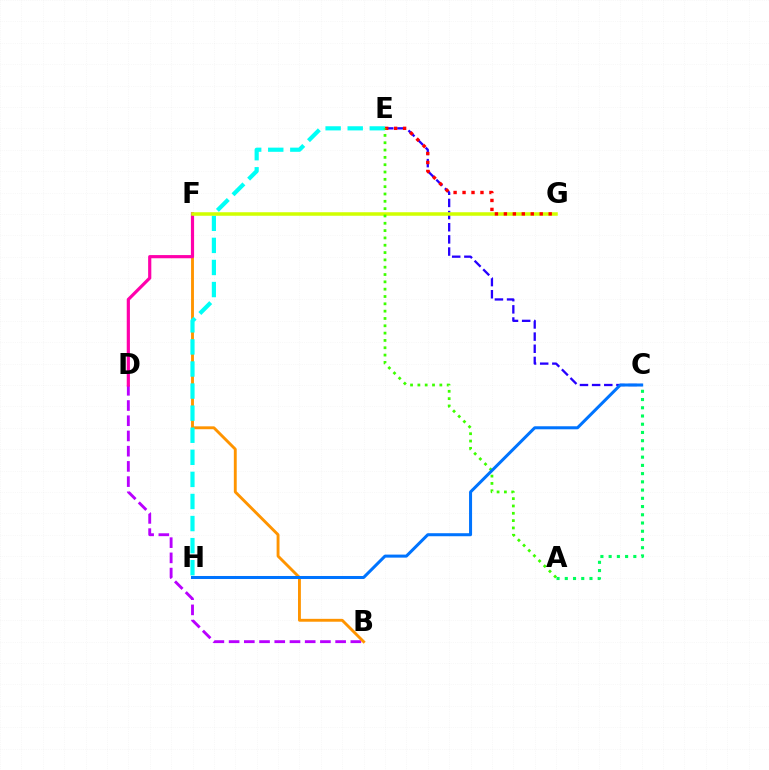{('C', 'E'): [{'color': '#2500ff', 'line_style': 'dashed', 'thickness': 1.65}], ('B', 'D'): [{'color': '#b900ff', 'line_style': 'dashed', 'thickness': 2.07}], ('B', 'F'): [{'color': '#ff9400', 'line_style': 'solid', 'thickness': 2.08}], ('D', 'F'): [{'color': '#ff00ac', 'line_style': 'solid', 'thickness': 2.29}], ('E', 'H'): [{'color': '#00fff6', 'line_style': 'dashed', 'thickness': 3.0}], ('F', 'G'): [{'color': '#d1ff00', 'line_style': 'solid', 'thickness': 2.54}], ('E', 'G'): [{'color': '#ff0000', 'line_style': 'dotted', 'thickness': 2.43}], ('A', 'E'): [{'color': '#3dff00', 'line_style': 'dotted', 'thickness': 1.99}], ('A', 'C'): [{'color': '#00ff5c', 'line_style': 'dotted', 'thickness': 2.24}], ('C', 'H'): [{'color': '#0074ff', 'line_style': 'solid', 'thickness': 2.18}]}